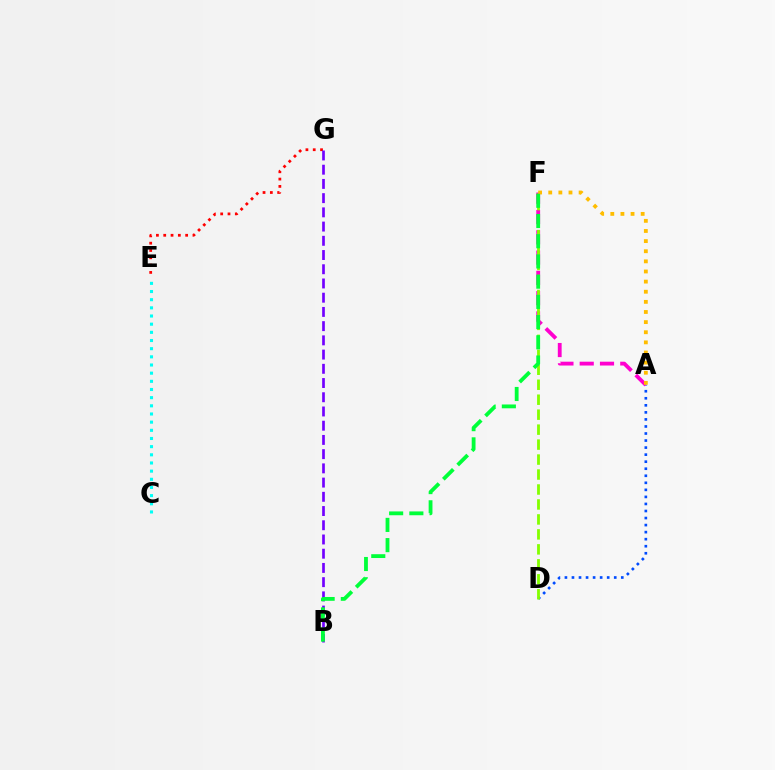{('E', 'G'): [{'color': '#ff0000', 'line_style': 'dotted', 'thickness': 1.99}], ('C', 'E'): [{'color': '#00fff6', 'line_style': 'dotted', 'thickness': 2.22}], ('A', 'D'): [{'color': '#004bff', 'line_style': 'dotted', 'thickness': 1.91}], ('A', 'F'): [{'color': '#ff00cf', 'line_style': 'dashed', 'thickness': 2.76}, {'color': '#ffbd00', 'line_style': 'dotted', 'thickness': 2.75}], ('D', 'F'): [{'color': '#84ff00', 'line_style': 'dashed', 'thickness': 2.03}], ('B', 'G'): [{'color': '#7200ff', 'line_style': 'dashed', 'thickness': 1.93}], ('B', 'F'): [{'color': '#00ff39', 'line_style': 'dashed', 'thickness': 2.75}]}